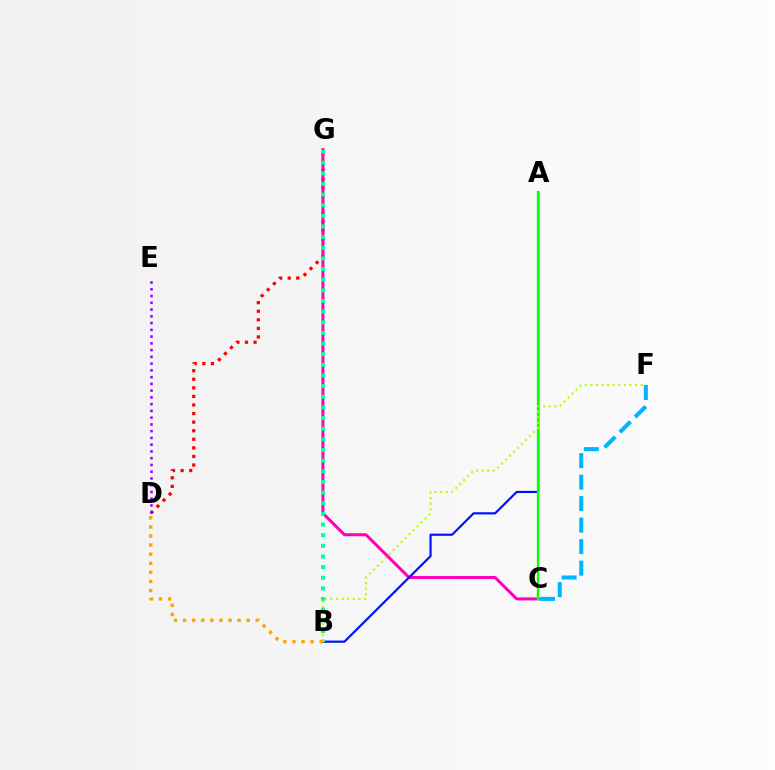{('D', 'G'): [{'color': '#ff0000', 'line_style': 'dotted', 'thickness': 2.33}], ('C', 'G'): [{'color': '#ff00bd', 'line_style': 'solid', 'thickness': 2.17}], ('A', 'B'): [{'color': '#0010ff', 'line_style': 'solid', 'thickness': 1.56}], ('A', 'C'): [{'color': '#08ff00', 'line_style': 'solid', 'thickness': 1.66}], ('B', 'G'): [{'color': '#00ff9d', 'line_style': 'dotted', 'thickness': 2.89}], ('B', 'F'): [{'color': '#b3ff00', 'line_style': 'dotted', 'thickness': 1.52}], ('D', 'E'): [{'color': '#9b00ff', 'line_style': 'dotted', 'thickness': 1.84}], ('B', 'D'): [{'color': '#ffa500', 'line_style': 'dotted', 'thickness': 2.47}], ('C', 'F'): [{'color': '#00b5ff', 'line_style': 'dashed', 'thickness': 2.92}]}